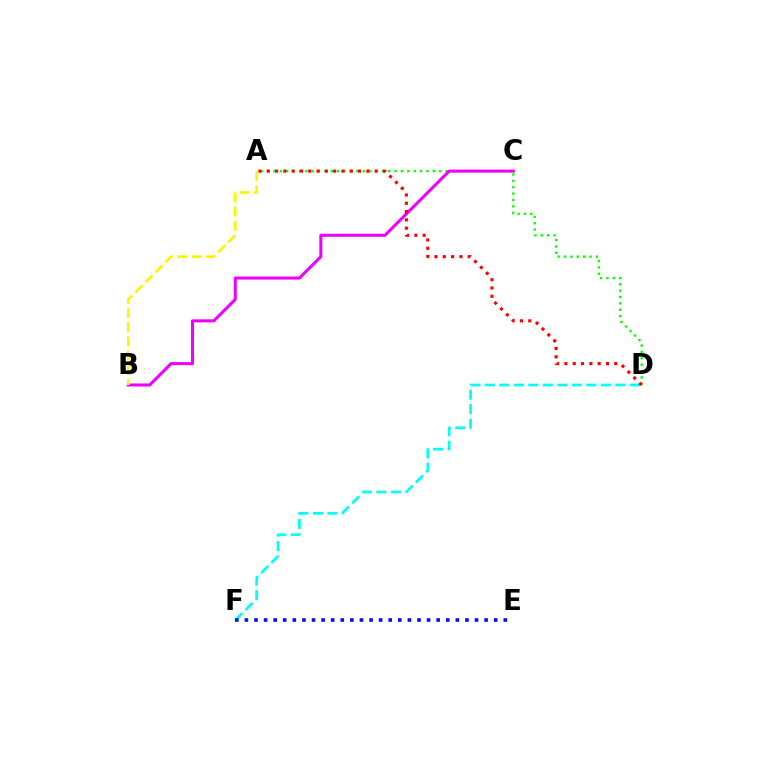{('A', 'D'): [{'color': '#08ff00', 'line_style': 'dotted', 'thickness': 1.73}, {'color': '#ff0000', 'line_style': 'dotted', 'thickness': 2.26}], ('B', 'C'): [{'color': '#ee00ff', 'line_style': 'solid', 'thickness': 2.2}], ('D', 'F'): [{'color': '#00fff6', 'line_style': 'dashed', 'thickness': 1.97}], ('A', 'B'): [{'color': '#fcf500', 'line_style': 'dashed', 'thickness': 1.93}], ('E', 'F'): [{'color': '#0010ff', 'line_style': 'dotted', 'thickness': 2.61}]}